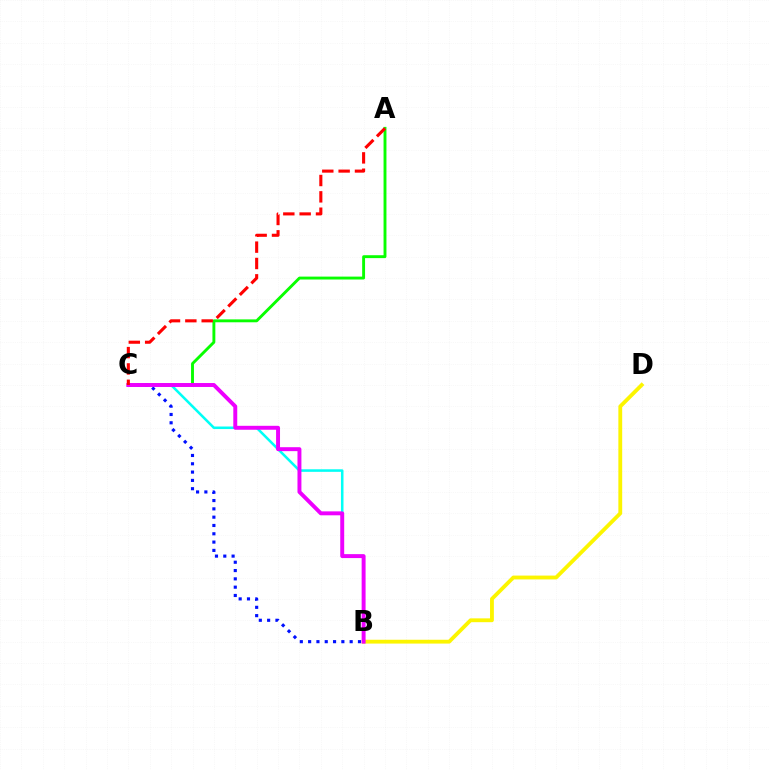{('B', 'C'): [{'color': '#00fff6', 'line_style': 'solid', 'thickness': 1.83}, {'color': '#0010ff', 'line_style': 'dotted', 'thickness': 2.26}, {'color': '#ee00ff', 'line_style': 'solid', 'thickness': 2.83}], ('A', 'C'): [{'color': '#08ff00', 'line_style': 'solid', 'thickness': 2.08}, {'color': '#ff0000', 'line_style': 'dashed', 'thickness': 2.22}], ('B', 'D'): [{'color': '#fcf500', 'line_style': 'solid', 'thickness': 2.76}]}